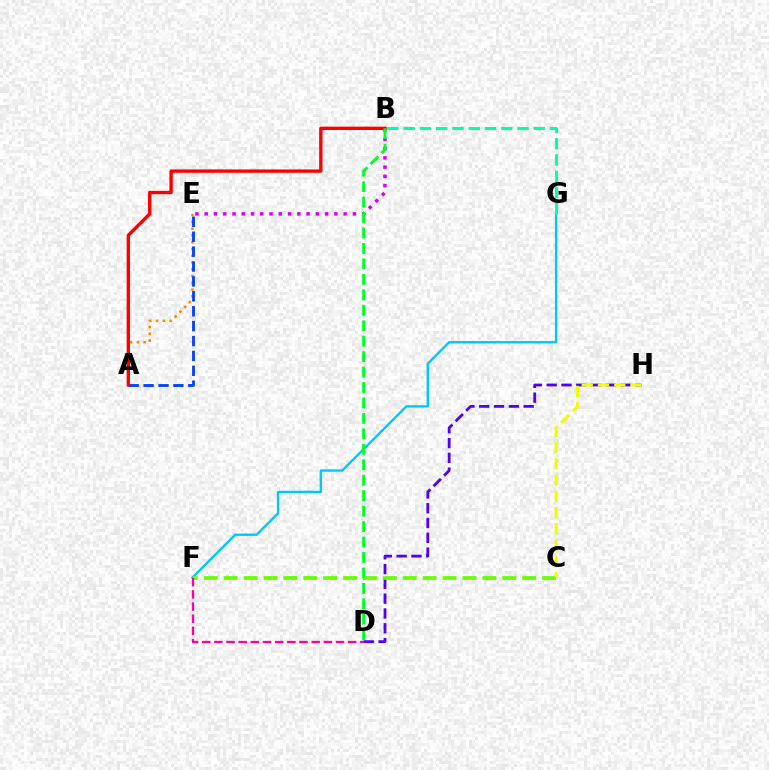{('D', 'H'): [{'color': '#4f00ff', 'line_style': 'dashed', 'thickness': 2.01}], ('F', 'G'): [{'color': '#00c7ff', 'line_style': 'solid', 'thickness': 1.71}], ('C', 'F'): [{'color': '#66ff00', 'line_style': 'dashed', 'thickness': 2.7}], ('B', 'E'): [{'color': '#d600ff', 'line_style': 'dotted', 'thickness': 2.52}], ('B', 'G'): [{'color': '#00ffaf', 'line_style': 'dashed', 'thickness': 2.21}], ('C', 'H'): [{'color': '#eeff00', 'line_style': 'dashed', 'thickness': 2.21}], ('D', 'F'): [{'color': '#ff00a0', 'line_style': 'dashed', 'thickness': 1.65}], ('A', 'E'): [{'color': '#ff8800', 'line_style': 'dotted', 'thickness': 1.84}, {'color': '#003fff', 'line_style': 'dashed', 'thickness': 2.02}], ('A', 'B'): [{'color': '#ff0000', 'line_style': 'solid', 'thickness': 2.43}], ('B', 'D'): [{'color': '#00ff27', 'line_style': 'dashed', 'thickness': 2.1}]}